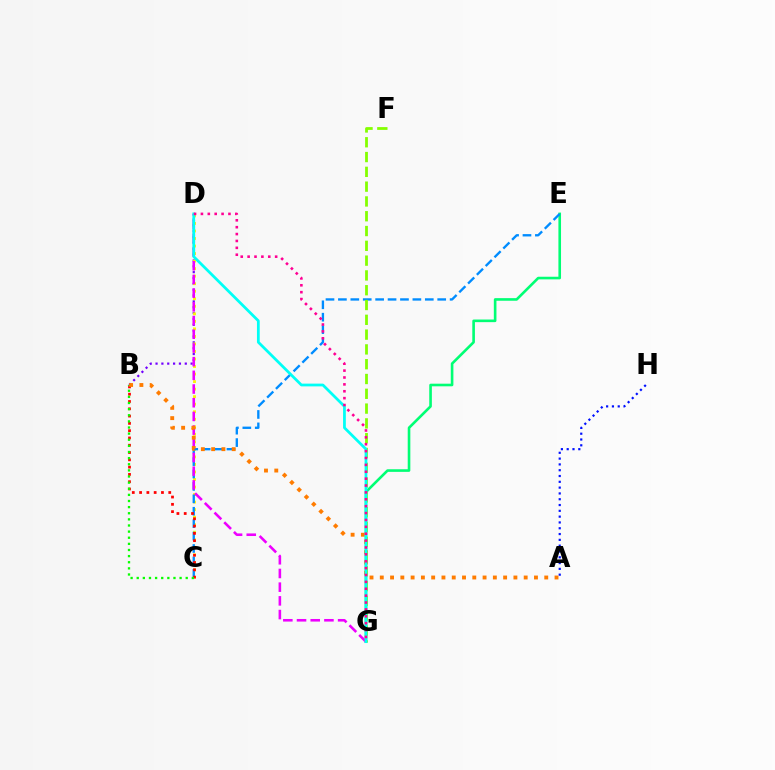{('A', 'H'): [{'color': '#0010ff', 'line_style': 'dotted', 'thickness': 1.58}], ('B', 'D'): [{'color': '#7200ff', 'line_style': 'dotted', 'thickness': 1.59}], ('E', 'G'): [{'color': '#00ff74', 'line_style': 'solid', 'thickness': 1.89}], ('C', 'D'): [{'color': '#fcf500', 'line_style': 'dotted', 'thickness': 2.05}], ('C', 'E'): [{'color': '#008cff', 'line_style': 'dashed', 'thickness': 1.69}], ('B', 'C'): [{'color': '#ff0000', 'line_style': 'dotted', 'thickness': 1.98}, {'color': '#08ff00', 'line_style': 'dotted', 'thickness': 1.66}], ('D', 'G'): [{'color': '#ee00ff', 'line_style': 'dashed', 'thickness': 1.86}, {'color': '#00fff6', 'line_style': 'solid', 'thickness': 1.98}, {'color': '#ff0094', 'line_style': 'dotted', 'thickness': 1.87}], ('A', 'B'): [{'color': '#ff7c00', 'line_style': 'dotted', 'thickness': 2.79}], ('F', 'G'): [{'color': '#84ff00', 'line_style': 'dashed', 'thickness': 2.01}]}